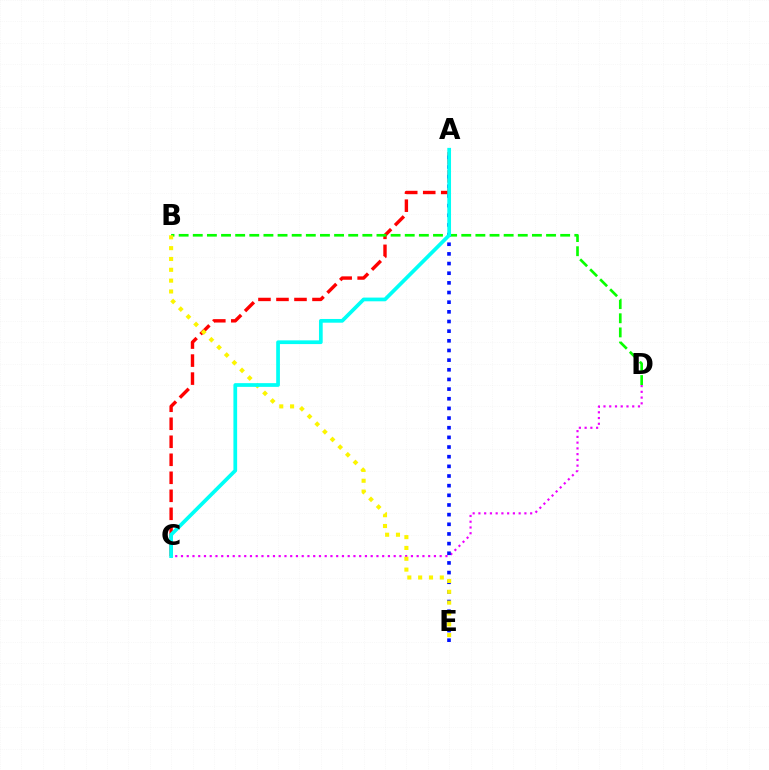{('A', 'C'): [{'color': '#ff0000', 'line_style': 'dashed', 'thickness': 2.45}, {'color': '#00fff6', 'line_style': 'solid', 'thickness': 2.68}], ('B', 'D'): [{'color': '#08ff00', 'line_style': 'dashed', 'thickness': 1.92}], ('C', 'D'): [{'color': '#ee00ff', 'line_style': 'dotted', 'thickness': 1.56}], ('A', 'E'): [{'color': '#0010ff', 'line_style': 'dotted', 'thickness': 2.62}], ('B', 'E'): [{'color': '#fcf500', 'line_style': 'dotted', 'thickness': 2.94}]}